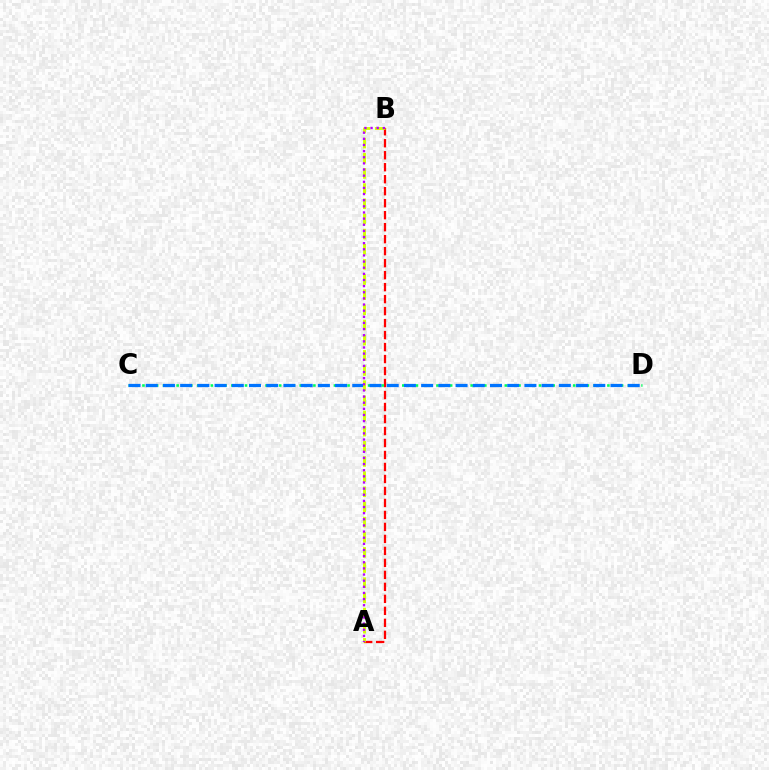{('A', 'B'): [{'color': '#ff0000', 'line_style': 'dashed', 'thickness': 1.63}, {'color': '#d1ff00', 'line_style': 'dashed', 'thickness': 2.06}, {'color': '#b900ff', 'line_style': 'dotted', 'thickness': 1.67}], ('C', 'D'): [{'color': '#00ff5c', 'line_style': 'dotted', 'thickness': 1.86}, {'color': '#0074ff', 'line_style': 'dashed', 'thickness': 2.34}]}